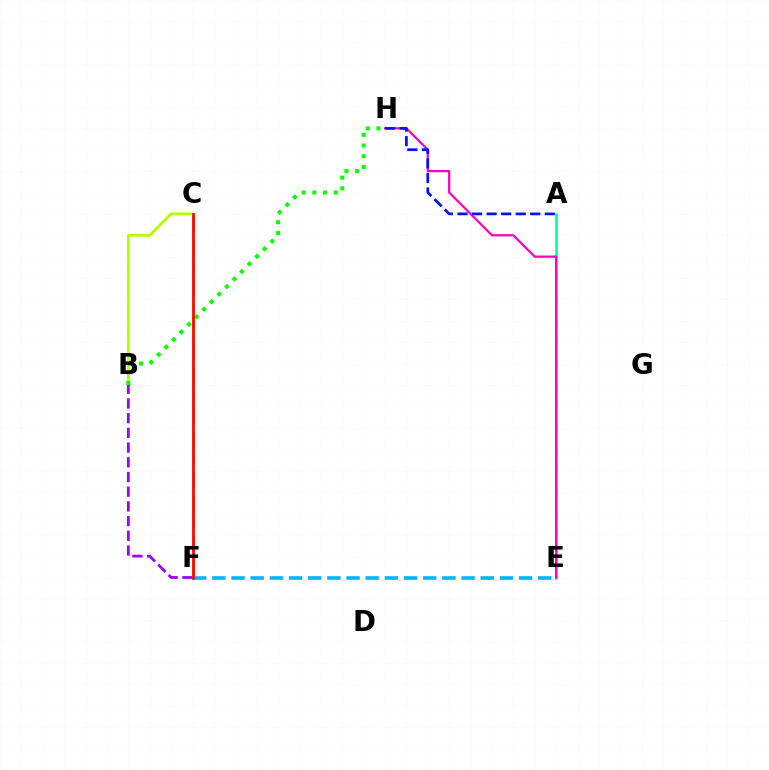{('C', 'F'): [{'color': '#ffa500', 'line_style': 'solid', 'thickness': 1.94}, {'color': '#ff0000', 'line_style': 'solid', 'thickness': 1.91}], ('A', 'E'): [{'color': '#00ff9d', 'line_style': 'solid', 'thickness': 1.89}], ('E', 'H'): [{'color': '#ff00bd', 'line_style': 'solid', 'thickness': 1.61}], ('B', 'C'): [{'color': '#b3ff00', 'line_style': 'solid', 'thickness': 2.0}], ('B', 'H'): [{'color': '#08ff00', 'line_style': 'dotted', 'thickness': 2.91}], ('B', 'F'): [{'color': '#9b00ff', 'line_style': 'dashed', 'thickness': 2.0}], ('E', 'F'): [{'color': '#00b5ff', 'line_style': 'dashed', 'thickness': 2.6}], ('A', 'H'): [{'color': '#0010ff', 'line_style': 'dashed', 'thickness': 1.98}]}